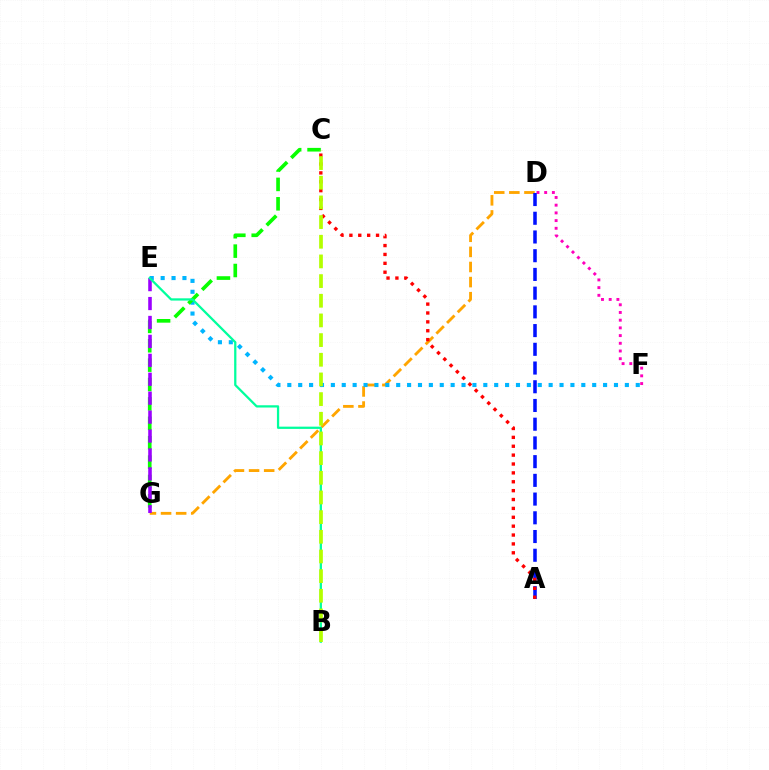{('D', 'G'): [{'color': '#ffa500', 'line_style': 'dashed', 'thickness': 2.05}], ('D', 'F'): [{'color': '#ff00bd', 'line_style': 'dotted', 'thickness': 2.09}], ('E', 'F'): [{'color': '#00b5ff', 'line_style': 'dotted', 'thickness': 2.96}], ('A', 'D'): [{'color': '#0010ff', 'line_style': 'dashed', 'thickness': 2.54}], ('C', 'G'): [{'color': '#08ff00', 'line_style': 'dashed', 'thickness': 2.63}], ('E', 'G'): [{'color': '#9b00ff', 'line_style': 'dashed', 'thickness': 2.57}], ('B', 'E'): [{'color': '#00ff9d', 'line_style': 'solid', 'thickness': 1.63}], ('A', 'C'): [{'color': '#ff0000', 'line_style': 'dotted', 'thickness': 2.41}], ('B', 'C'): [{'color': '#b3ff00', 'line_style': 'dashed', 'thickness': 2.67}]}